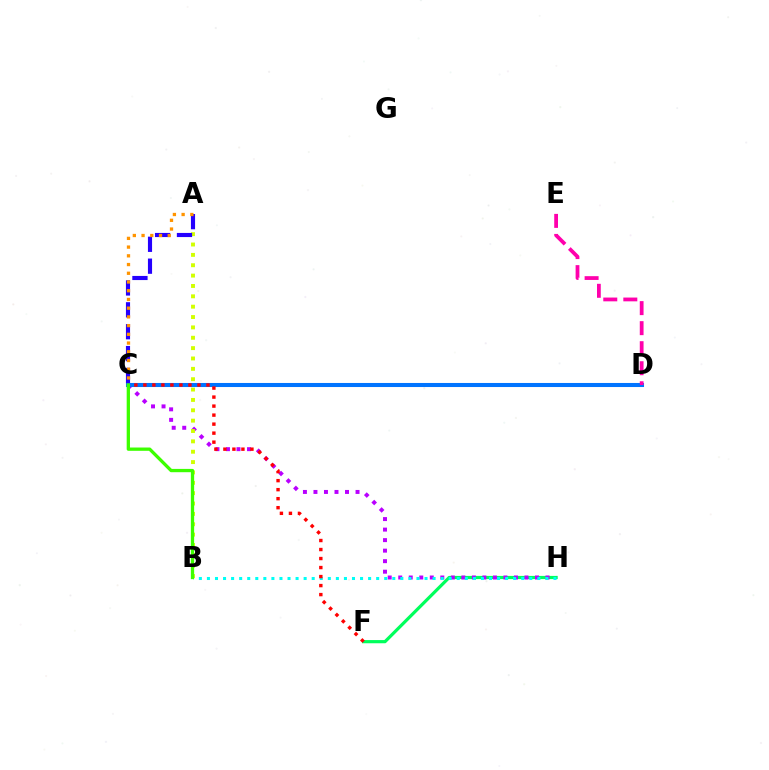{('F', 'H'): [{'color': '#00ff5c', 'line_style': 'solid', 'thickness': 2.3}], ('C', 'H'): [{'color': '#b900ff', 'line_style': 'dotted', 'thickness': 2.86}], ('C', 'D'): [{'color': '#0074ff', 'line_style': 'solid', 'thickness': 2.92}], ('B', 'H'): [{'color': '#00fff6', 'line_style': 'dotted', 'thickness': 2.19}], ('D', 'E'): [{'color': '#ff00ac', 'line_style': 'dashed', 'thickness': 2.72}], ('C', 'F'): [{'color': '#ff0000', 'line_style': 'dotted', 'thickness': 2.45}], ('A', 'B'): [{'color': '#d1ff00', 'line_style': 'dotted', 'thickness': 2.81}], ('A', 'C'): [{'color': '#2500ff', 'line_style': 'dashed', 'thickness': 2.97}, {'color': '#ff9400', 'line_style': 'dotted', 'thickness': 2.37}], ('B', 'C'): [{'color': '#3dff00', 'line_style': 'solid', 'thickness': 2.37}]}